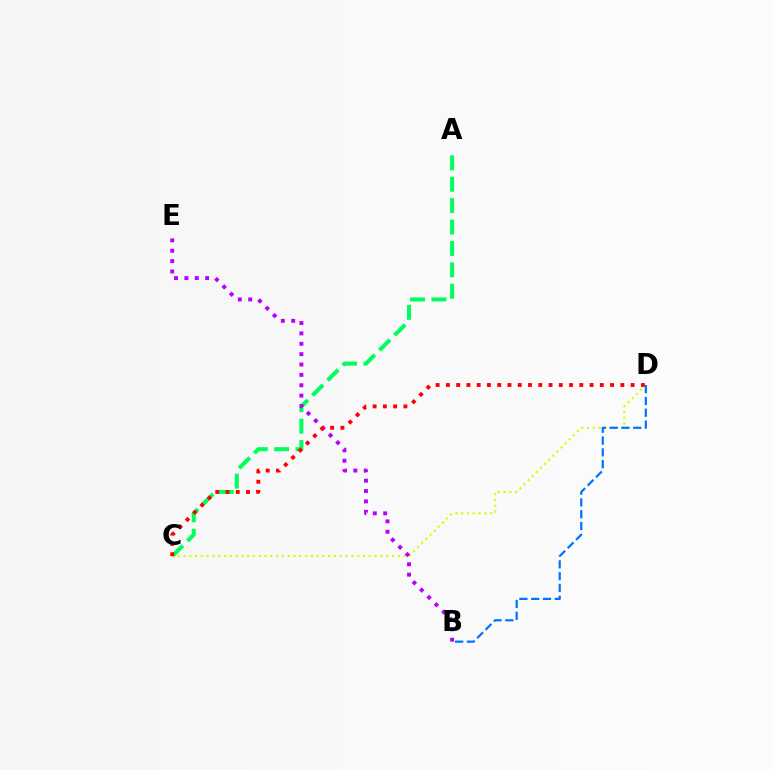{('A', 'C'): [{'color': '#00ff5c', 'line_style': 'dashed', 'thickness': 2.91}], ('C', 'D'): [{'color': '#d1ff00', 'line_style': 'dotted', 'thickness': 1.57}, {'color': '#ff0000', 'line_style': 'dotted', 'thickness': 2.79}], ('B', 'E'): [{'color': '#b900ff', 'line_style': 'dotted', 'thickness': 2.82}], ('B', 'D'): [{'color': '#0074ff', 'line_style': 'dashed', 'thickness': 1.6}]}